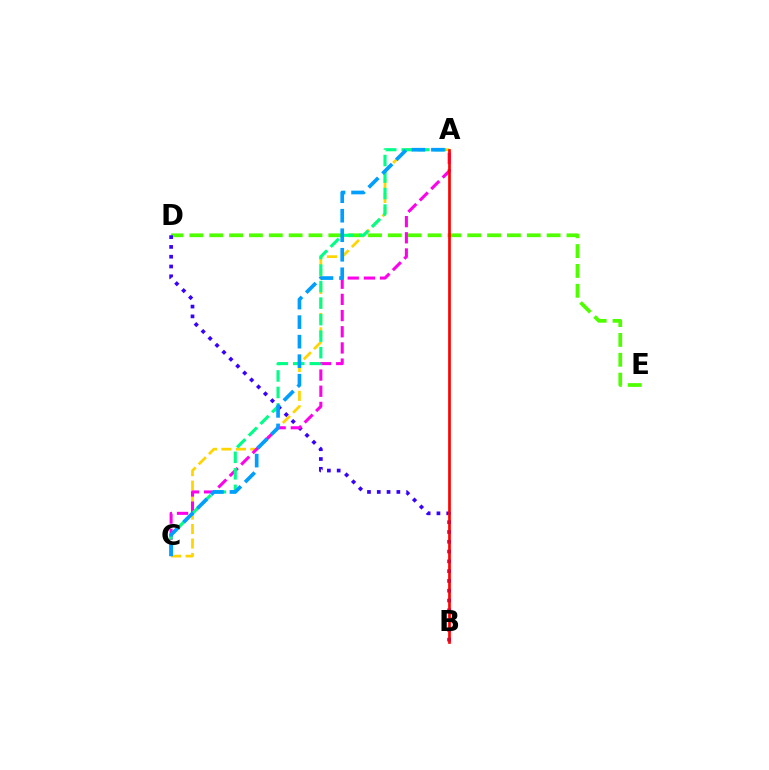{('D', 'E'): [{'color': '#4fff00', 'line_style': 'dashed', 'thickness': 2.7}], ('A', 'C'): [{'color': '#ffd500', 'line_style': 'dashed', 'thickness': 1.97}, {'color': '#ff00ed', 'line_style': 'dashed', 'thickness': 2.2}, {'color': '#00ff86', 'line_style': 'dashed', 'thickness': 2.24}, {'color': '#009eff', 'line_style': 'dashed', 'thickness': 2.65}], ('B', 'D'): [{'color': '#3700ff', 'line_style': 'dotted', 'thickness': 2.66}], ('A', 'B'): [{'color': '#ff0000', 'line_style': 'solid', 'thickness': 1.94}]}